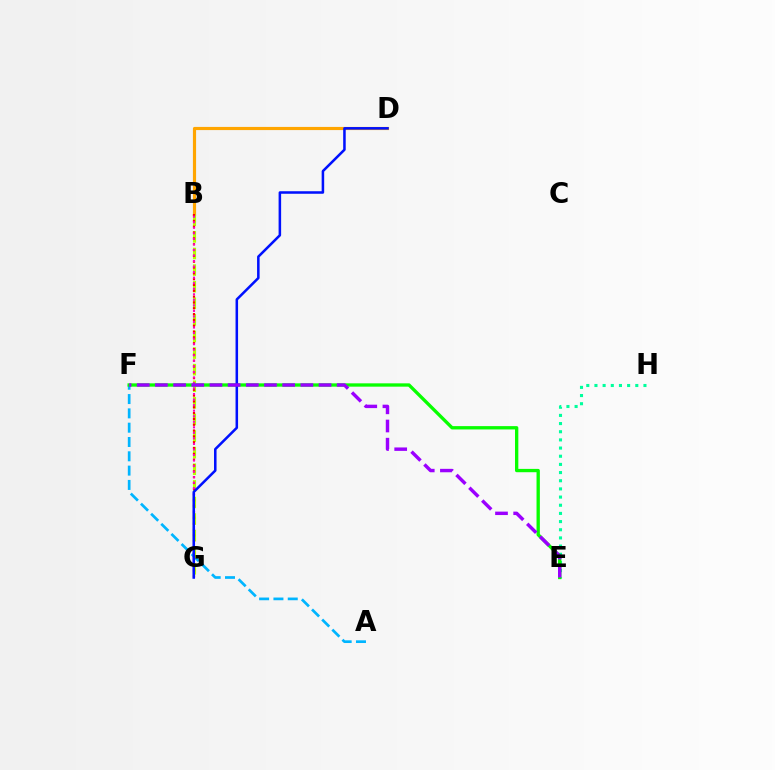{('B', 'D'): [{'color': '#ffa500', 'line_style': 'solid', 'thickness': 2.27}], ('E', 'H'): [{'color': '#00ff9d', 'line_style': 'dotted', 'thickness': 2.22}], ('A', 'F'): [{'color': '#00b5ff', 'line_style': 'dashed', 'thickness': 1.94}], ('B', 'G'): [{'color': '#b3ff00', 'line_style': 'dashed', 'thickness': 2.25}, {'color': '#ff0000', 'line_style': 'dotted', 'thickness': 1.58}, {'color': '#ff00bd', 'line_style': 'dotted', 'thickness': 1.51}], ('E', 'F'): [{'color': '#08ff00', 'line_style': 'solid', 'thickness': 2.39}, {'color': '#9b00ff', 'line_style': 'dashed', 'thickness': 2.47}], ('D', 'G'): [{'color': '#0010ff', 'line_style': 'solid', 'thickness': 1.82}]}